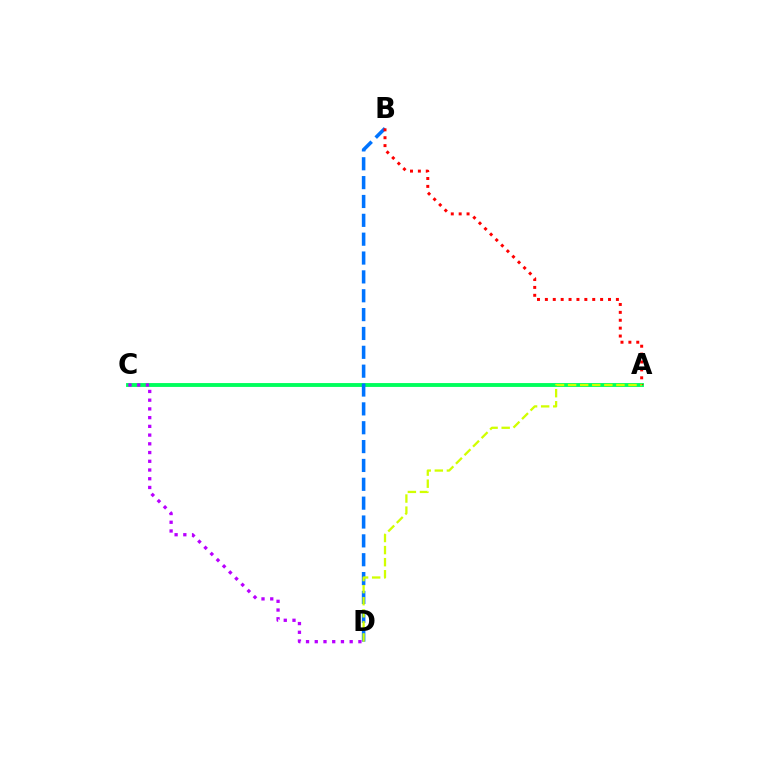{('A', 'C'): [{'color': '#00ff5c', 'line_style': 'solid', 'thickness': 2.78}], ('B', 'D'): [{'color': '#0074ff', 'line_style': 'dashed', 'thickness': 2.56}], ('A', 'B'): [{'color': '#ff0000', 'line_style': 'dotted', 'thickness': 2.14}], ('C', 'D'): [{'color': '#b900ff', 'line_style': 'dotted', 'thickness': 2.37}], ('A', 'D'): [{'color': '#d1ff00', 'line_style': 'dashed', 'thickness': 1.64}]}